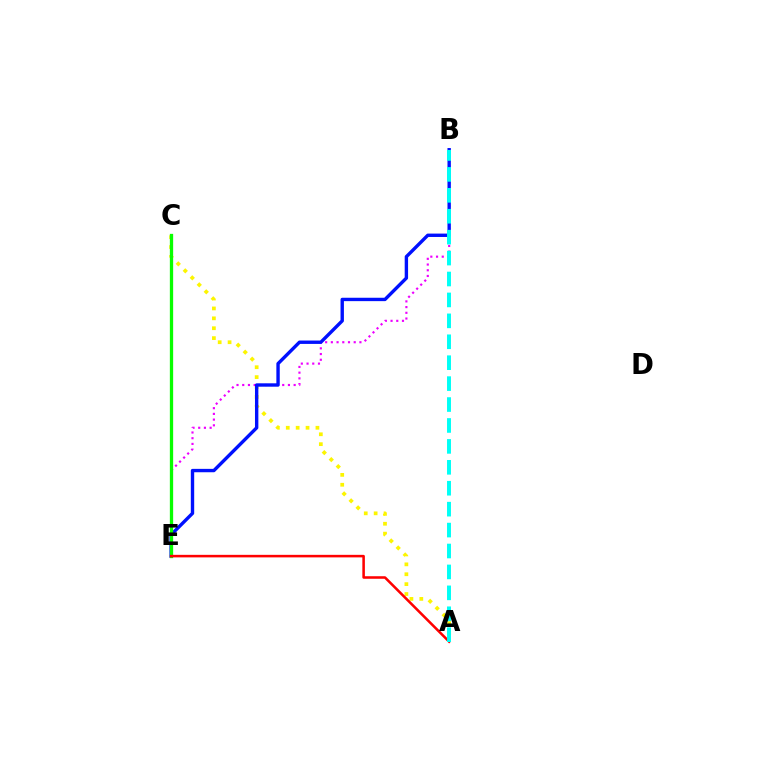{('A', 'C'): [{'color': '#fcf500', 'line_style': 'dotted', 'thickness': 2.69}], ('B', 'E'): [{'color': '#ee00ff', 'line_style': 'dotted', 'thickness': 1.55}, {'color': '#0010ff', 'line_style': 'solid', 'thickness': 2.43}], ('C', 'E'): [{'color': '#08ff00', 'line_style': 'solid', 'thickness': 2.37}], ('A', 'E'): [{'color': '#ff0000', 'line_style': 'solid', 'thickness': 1.83}], ('A', 'B'): [{'color': '#00fff6', 'line_style': 'dashed', 'thickness': 2.84}]}